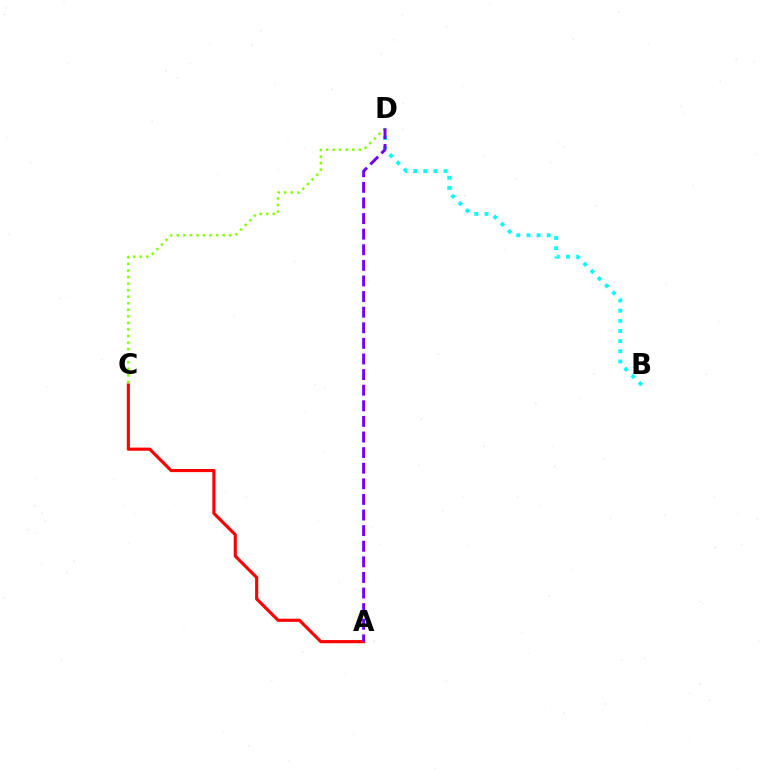{('B', 'D'): [{'color': '#00fff6', 'line_style': 'dotted', 'thickness': 2.76}], ('A', 'C'): [{'color': '#ff0000', 'line_style': 'solid', 'thickness': 2.25}], ('C', 'D'): [{'color': '#84ff00', 'line_style': 'dotted', 'thickness': 1.78}], ('A', 'D'): [{'color': '#7200ff', 'line_style': 'dashed', 'thickness': 2.12}]}